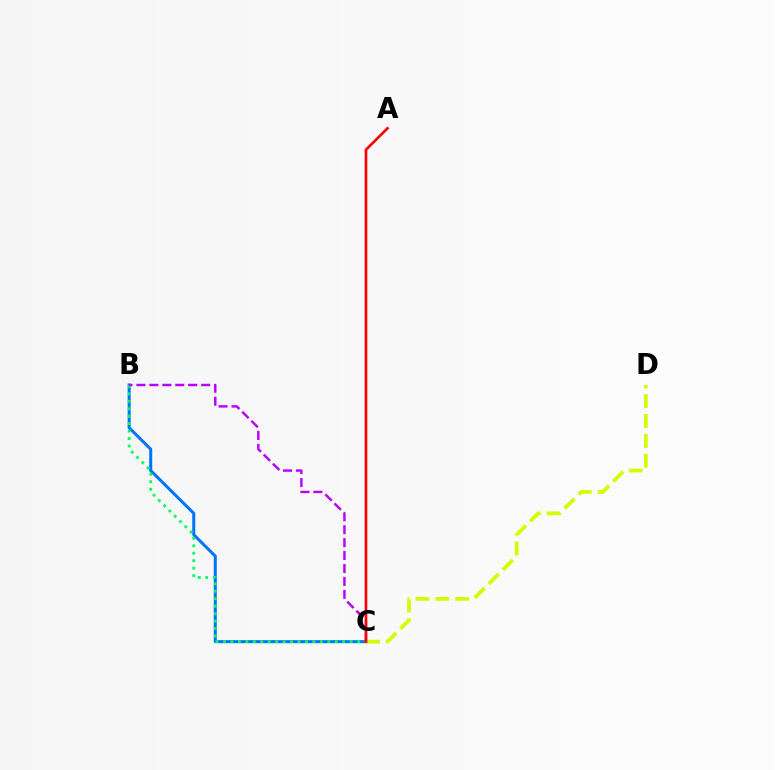{('B', 'C'): [{'color': '#0074ff', 'line_style': 'solid', 'thickness': 2.18}, {'color': '#00ff5c', 'line_style': 'dotted', 'thickness': 2.02}, {'color': '#b900ff', 'line_style': 'dashed', 'thickness': 1.76}], ('C', 'D'): [{'color': '#d1ff00', 'line_style': 'dashed', 'thickness': 2.71}], ('A', 'C'): [{'color': '#ff0000', 'line_style': 'solid', 'thickness': 1.91}]}